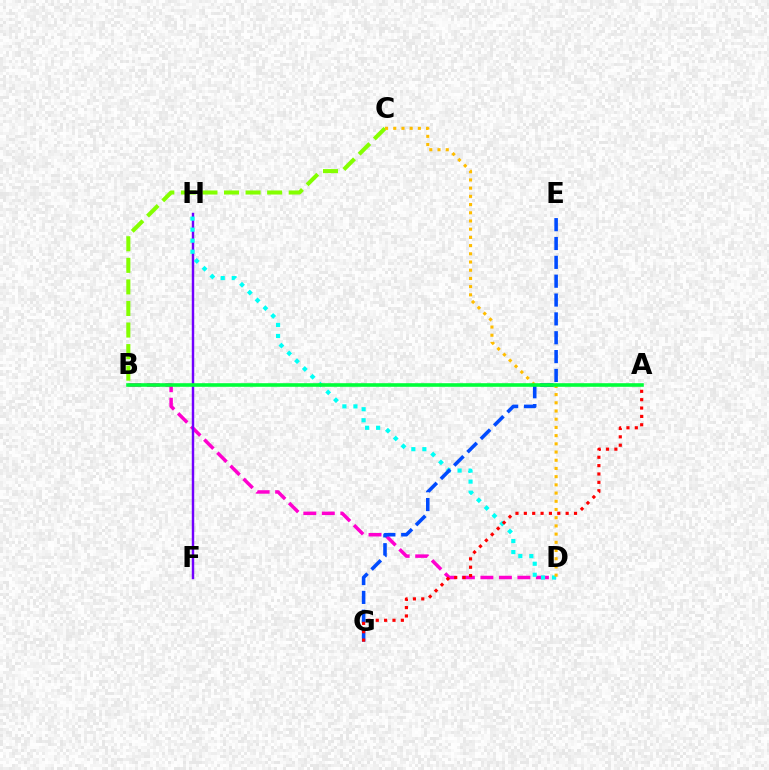{('B', 'D'): [{'color': '#ff00cf', 'line_style': 'dashed', 'thickness': 2.52}], ('F', 'H'): [{'color': '#7200ff', 'line_style': 'solid', 'thickness': 1.75}], ('D', 'H'): [{'color': '#00fff6', 'line_style': 'dotted', 'thickness': 2.99}], ('B', 'C'): [{'color': '#84ff00', 'line_style': 'dashed', 'thickness': 2.93}], ('C', 'D'): [{'color': '#ffbd00', 'line_style': 'dotted', 'thickness': 2.23}], ('E', 'G'): [{'color': '#004bff', 'line_style': 'dashed', 'thickness': 2.56}], ('A', 'B'): [{'color': '#00ff39', 'line_style': 'solid', 'thickness': 2.59}], ('A', 'G'): [{'color': '#ff0000', 'line_style': 'dotted', 'thickness': 2.27}]}